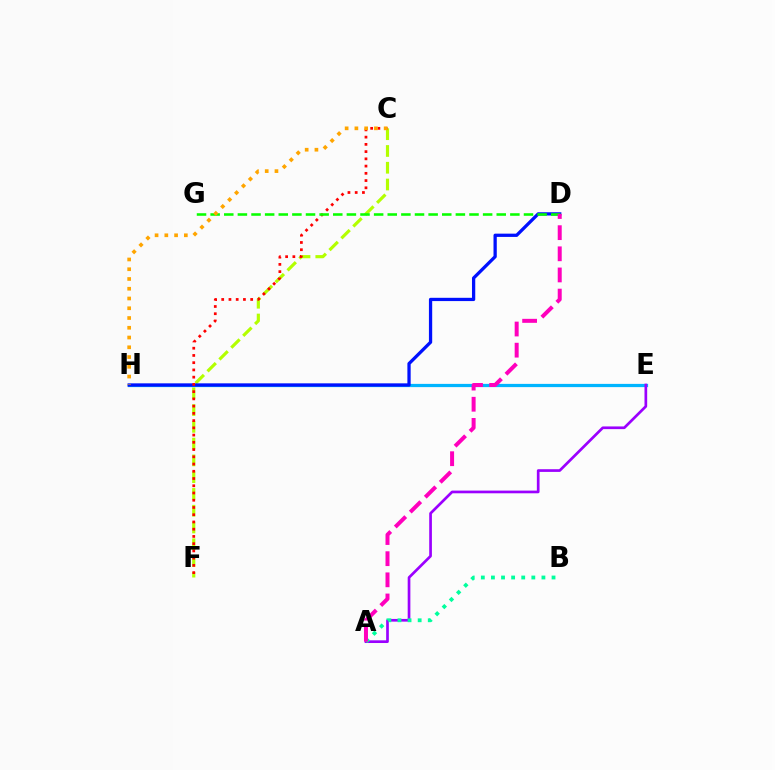{('E', 'H'): [{'color': '#00b5ff', 'line_style': 'solid', 'thickness': 2.33}], ('A', 'E'): [{'color': '#9b00ff', 'line_style': 'solid', 'thickness': 1.94}], ('A', 'B'): [{'color': '#00ff9d', 'line_style': 'dotted', 'thickness': 2.74}], ('C', 'F'): [{'color': '#b3ff00', 'line_style': 'dashed', 'thickness': 2.28}, {'color': '#ff0000', 'line_style': 'dotted', 'thickness': 1.97}], ('D', 'H'): [{'color': '#0010ff', 'line_style': 'solid', 'thickness': 2.35}], ('D', 'G'): [{'color': '#08ff00', 'line_style': 'dashed', 'thickness': 1.85}], ('C', 'H'): [{'color': '#ffa500', 'line_style': 'dotted', 'thickness': 2.65}], ('A', 'D'): [{'color': '#ff00bd', 'line_style': 'dashed', 'thickness': 2.87}]}